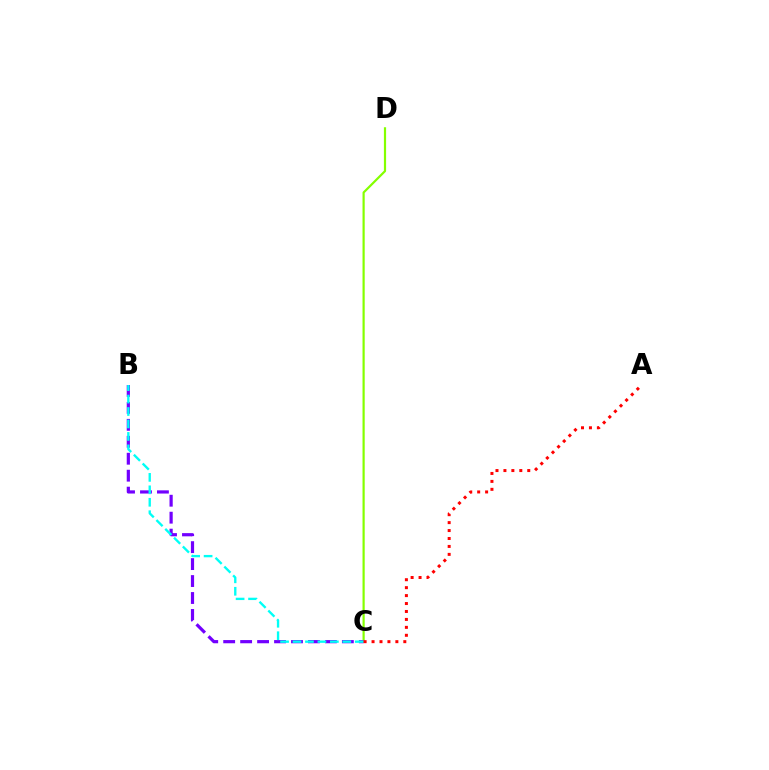{('C', 'D'): [{'color': '#84ff00', 'line_style': 'solid', 'thickness': 1.58}], ('B', 'C'): [{'color': '#7200ff', 'line_style': 'dashed', 'thickness': 2.3}, {'color': '#00fff6', 'line_style': 'dashed', 'thickness': 1.69}], ('A', 'C'): [{'color': '#ff0000', 'line_style': 'dotted', 'thickness': 2.16}]}